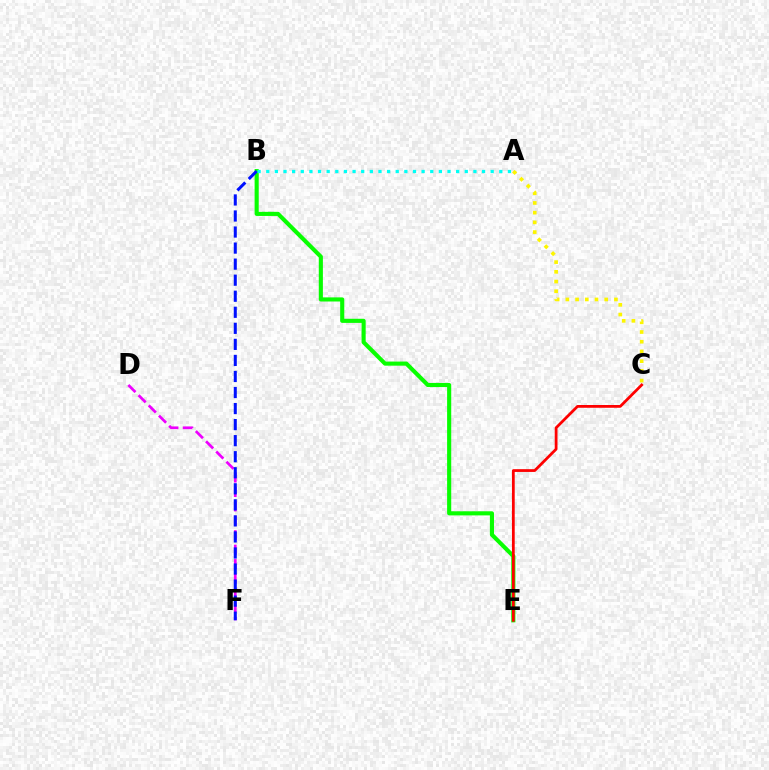{('B', 'E'): [{'color': '#08ff00', 'line_style': 'solid', 'thickness': 2.96}], ('D', 'F'): [{'color': '#ee00ff', 'line_style': 'dashed', 'thickness': 1.96}], ('C', 'E'): [{'color': '#ff0000', 'line_style': 'solid', 'thickness': 1.99}], ('B', 'F'): [{'color': '#0010ff', 'line_style': 'dashed', 'thickness': 2.18}], ('A', 'B'): [{'color': '#00fff6', 'line_style': 'dotted', 'thickness': 2.35}], ('A', 'C'): [{'color': '#fcf500', 'line_style': 'dotted', 'thickness': 2.64}]}